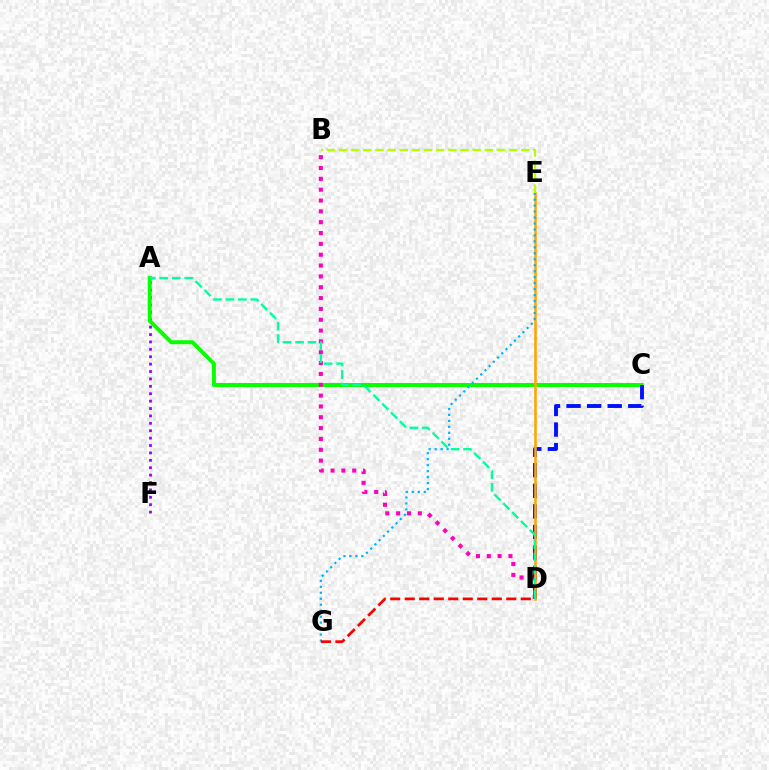{('A', 'F'): [{'color': '#9b00ff', 'line_style': 'dotted', 'thickness': 2.01}], ('A', 'C'): [{'color': '#08ff00', 'line_style': 'solid', 'thickness': 2.85}], ('B', 'D'): [{'color': '#ff00bd', 'line_style': 'dotted', 'thickness': 2.94}], ('C', 'D'): [{'color': '#0010ff', 'line_style': 'dashed', 'thickness': 2.79}], ('D', 'E'): [{'color': '#ffa500', 'line_style': 'solid', 'thickness': 1.86}], ('A', 'D'): [{'color': '#00ff9d', 'line_style': 'dashed', 'thickness': 1.7}], ('E', 'G'): [{'color': '#00b5ff', 'line_style': 'dotted', 'thickness': 1.62}], ('D', 'G'): [{'color': '#ff0000', 'line_style': 'dashed', 'thickness': 1.97}], ('B', 'E'): [{'color': '#b3ff00', 'line_style': 'dashed', 'thickness': 1.65}]}